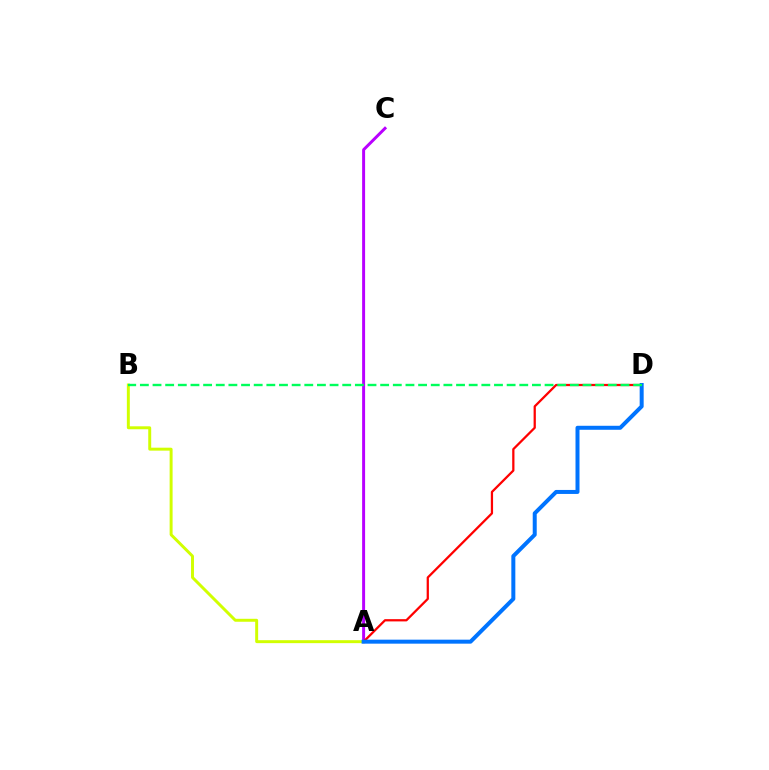{('A', 'C'): [{'color': '#b900ff', 'line_style': 'solid', 'thickness': 2.14}], ('A', 'B'): [{'color': '#d1ff00', 'line_style': 'solid', 'thickness': 2.13}], ('A', 'D'): [{'color': '#ff0000', 'line_style': 'solid', 'thickness': 1.62}, {'color': '#0074ff', 'line_style': 'solid', 'thickness': 2.88}], ('B', 'D'): [{'color': '#00ff5c', 'line_style': 'dashed', 'thickness': 1.72}]}